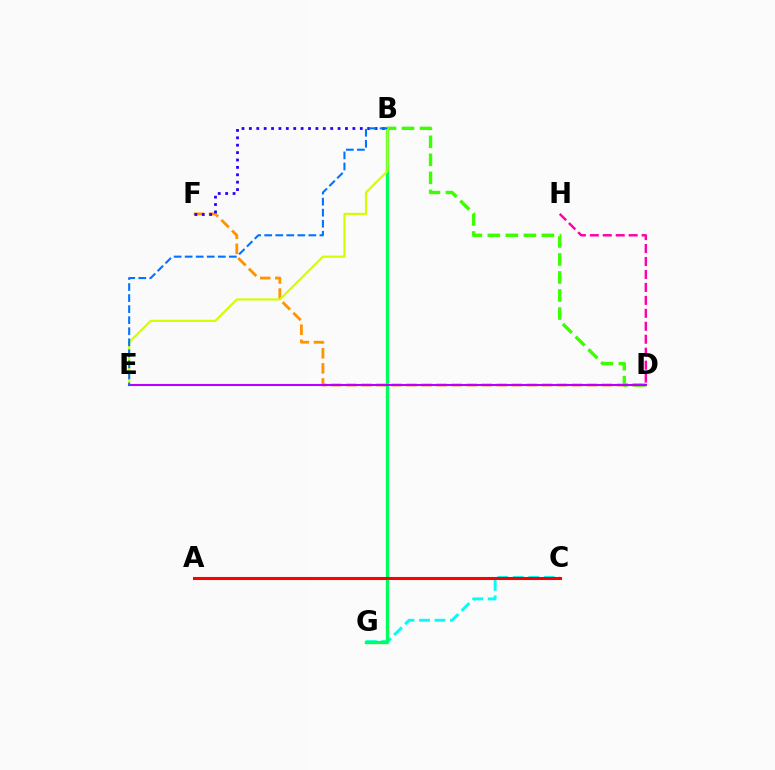{('D', 'F'): [{'color': '#ff9400', 'line_style': 'dashed', 'thickness': 2.04}], ('C', 'G'): [{'color': '#00fff6', 'line_style': 'dashed', 'thickness': 2.1}], ('B', 'G'): [{'color': '#00ff5c', 'line_style': 'solid', 'thickness': 2.4}], ('B', 'D'): [{'color': '#3dff00', 'line_style': 'dashed', 'thickness': 2.45}], ('B', 'F'): [{'color': '#2500ff', 'line_style': 'dotted', 'thickness': 2.01}], ('B', 'E'): [{'color': '#d1ff00', 'line_style': 'solid', 'thickness': 1.54}, {'color': '#0074ff', 'line_style': 'dashed', 'thickness': 1.5}], ('D', 'E'): [{'color': '#b900ff', 'line_style': 'solid', 'thickness': 1.5}], ('D', 'H'): [{'color': '#ff00ac', 'line_style': 'dashed', 'thickness': 1.76}], ('A', 'C'): [{'color': '#ff0000', 'line_style': 'solid', 'thickness': 2.21}]}